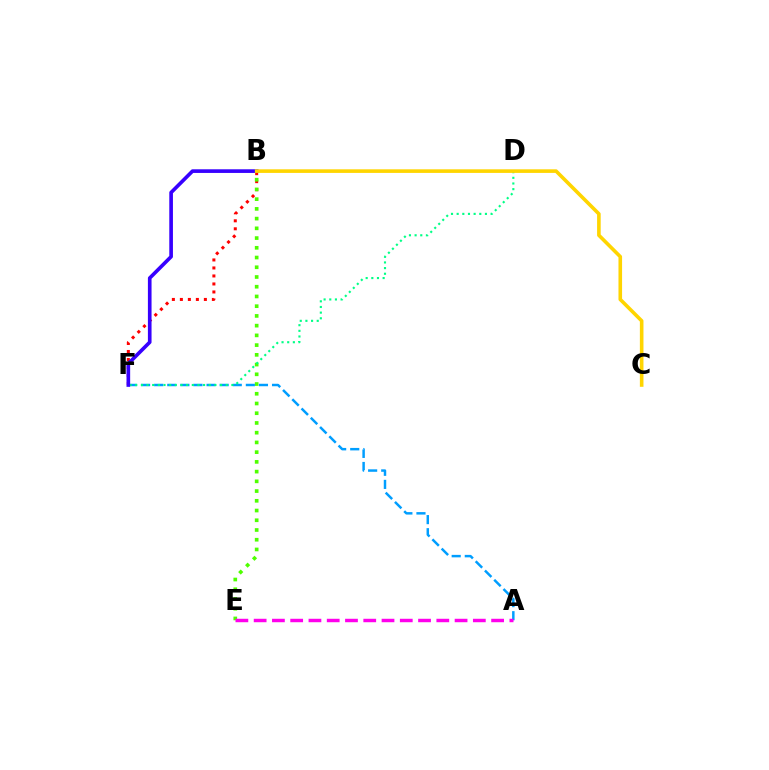{('B', 'F'): [{'color': '#ff0000', 'line_style': 'dotted', 'thickness': 2.17}, {'color': '#3700ff', 'line_style': 'solid', 'thickness': 2.63}], ('B', 'E'): [{'color': '#4fff00', 'line_style': 'dotted', 'thickness': 2.64}], ('A', 'F'): [{'color': '#009eff', 'line_style': 'dashed', 'thickness': 1.78}], ('A', 'E'): [{'color': '#ff00ed', 'line_style': 'dashed', 'thickness': 2.48}], ('D', 'F'): [{'color': '#00ff86', 'line_style': 'dotted', 'thickness': 1.54}], ('B', 'C'): [{'color': '#ffd500', 'line_style': 'solid', 'thickness': 2.59}]}